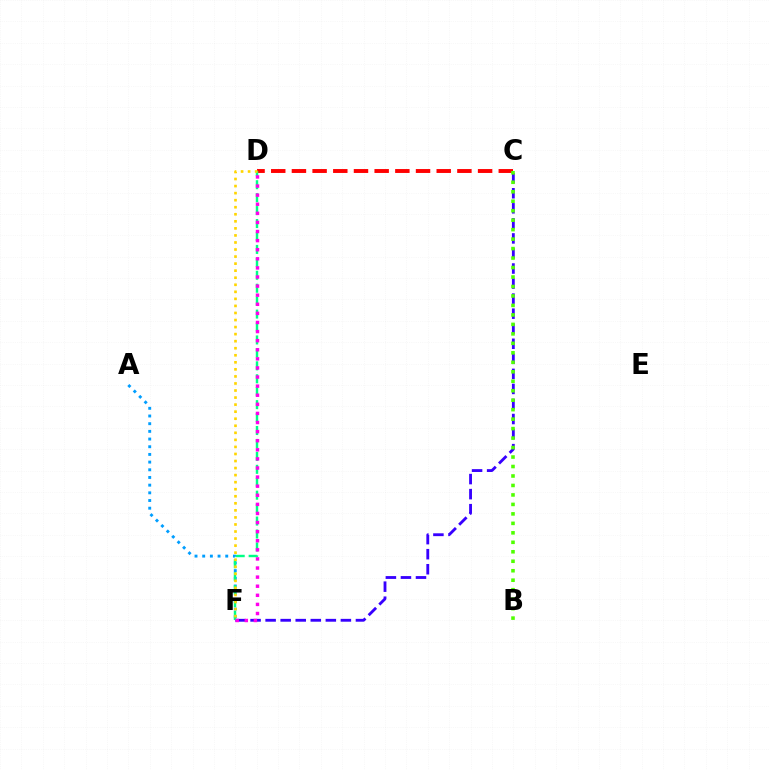{('C', 'D'): [{'color': '#ff0000', 'line_style': 'dashed', 'thickness': 2.81}], ('C', 'F'): [{'color': '#3700ff', 'line_style': 'dashed', 'thickness': 2.04}], ('A', 'F'): [{'color': '#009eff', 'line_style': 'dotted', 'thickness': 2.09}], ('D', 'F'): [{'color': '#00ff86', 'line_style': 'dashed', 'thickness': 1.76}, {'color': '#ffd500', 'line_style': 'dotted', 'thickness': 1.92}, {'color': '#ff00ed', 'line_style': 'dotted', 'thickness': 2.47}], ('B', 'C'): [{'color': '#4fff00', 'line_style': 'dotted', 'thickness': 2.57}]}